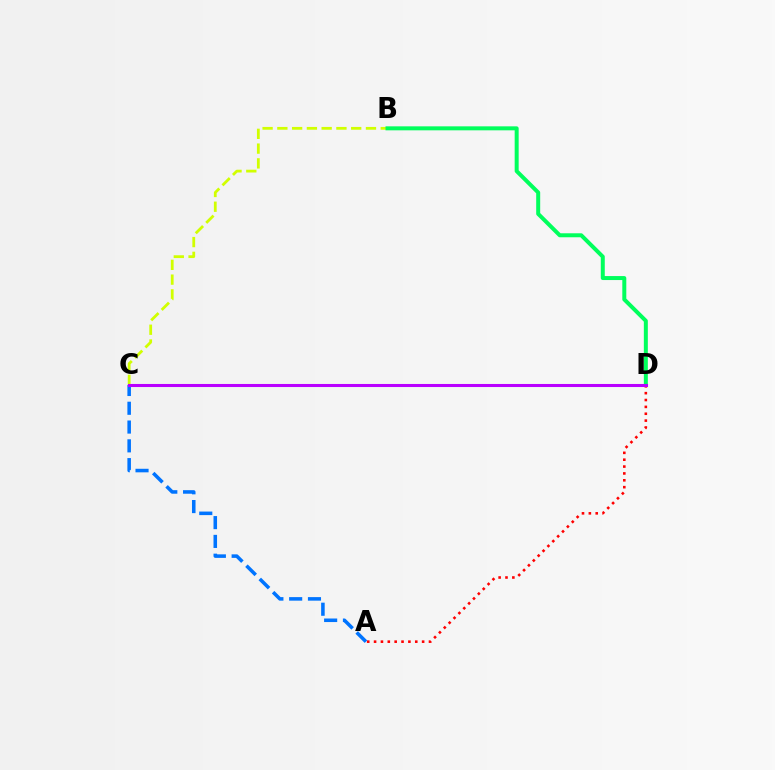{('A', 'C'): [{'color': '#0074ff', 'line_style': 'dashed', 'thickness': 2.55}], ('B', 'C'): [{'color': '#d1ff00', 'line_style': 'dashed', 'thickness': 2.01}], ('A', 'D'): [{'color': '#ff0000', 'line_style': 'dotted', 'thickness': 1.86}], ('B', 'D'): [{'color': '#00ff5c', 'line_style': 'solid', 'thickness': 2.87}], ('C', 'D'): [{'color': '#b900ff', 'line_style': 'solid', 'thickness': 2.21}]}